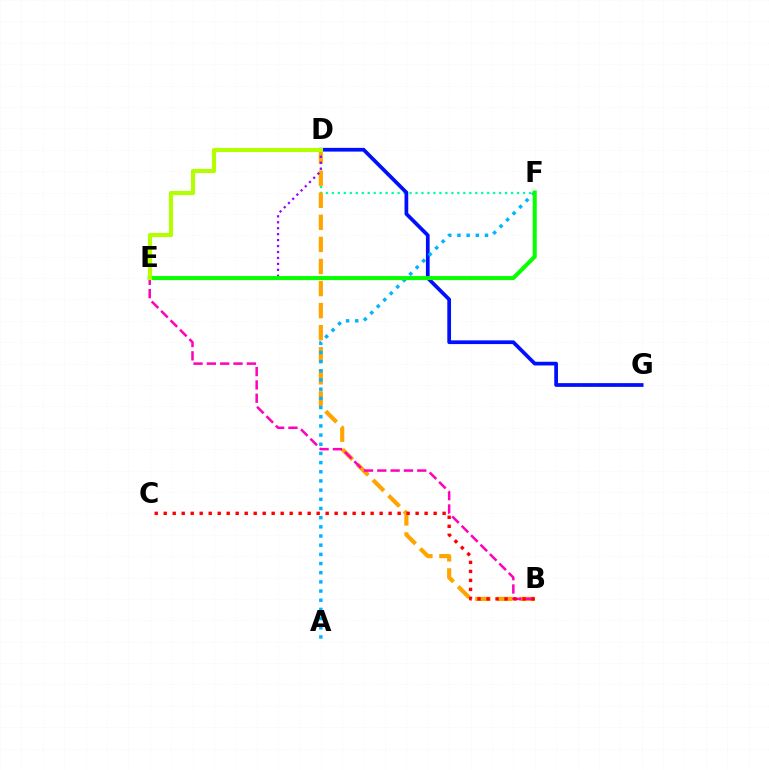{('D', 'F'): [{'color': '#00ff9d', 'line_style': 'dotted', 'thickness': 1.62}], ('D', 'G'): [{'color': '#0010ff', 'line_style': 'solid', 'thickness': 2.68}], ('B', 'D'): [{'color': '#ffa500', 'line_style': 'dashed', 'thickness': 3.0}], ('D', 'E'): [{'color': '#9b00ff', 'line_style': 'dotted', 'thickness': 1.61}, {'color': '#b3ff00', 'line_style': 'solid', 'thickness': 2.97}], ('B', 'E'): [{'color': '#ff00bd', 'line_style': 'dashed', 'thickness': 1.81}], ('A', 'F'): [{'color': '#00b5ff', 'line_style': 'dotted', 'thickness': 2.49}], ('E', 'F'): [{'color': '#08ff00', 'line_style': 'solid', 'thickness': 2.91}], ('B', 'C'): [{'color': '#ff0000', 'line_style': 'dotted', 'thickness': 2.44}]}